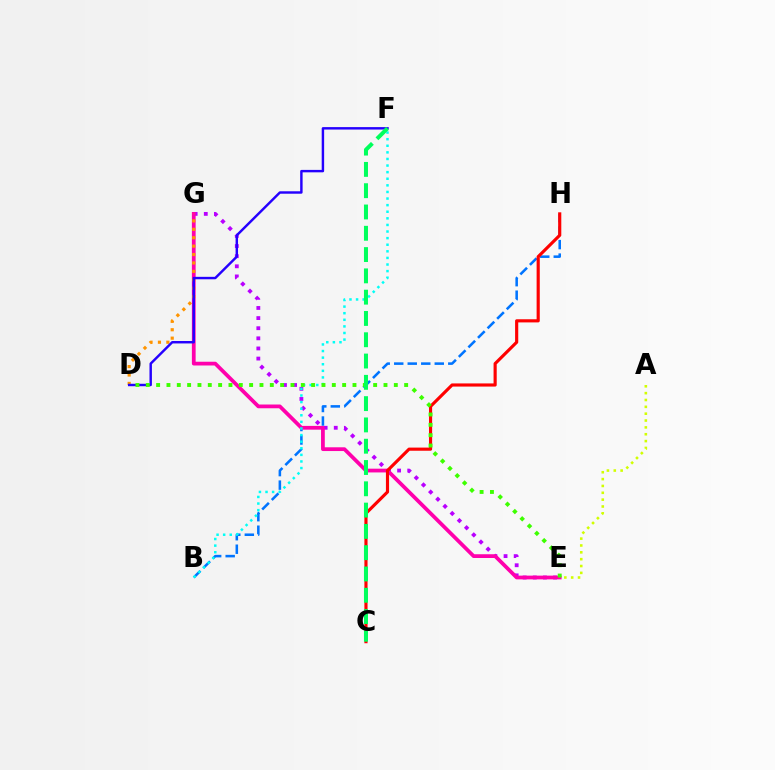{('E', 'G'): [{'color': '#b900ff', 'line_style': 'dotted', 'thickness': 2.75}, {'color': '#ff00ac', 'line_style': 'solid', 'thickness': 2.7}], ('B', 'H'): [{'color': '#0074ff', 'line_style': 'dashed', 'thickness': 1.84}], ('D', 'G'): [{'color': '#ff9400', 'line_style': 'dotted', 'thickness': 2.29}], ('A', 'E'): [{'color': '#d1ff00', 'line_style': 'dotted', 'thickness': 1.86}], ('B', 'F'): [{'color': '#00fff6', 'line_style': 'dotted', 'thickness': 1.79}], ('C', 'H'): [{'color': '#ff0000', 'line_style': 'solid', 'thickness': 2.27}], ('D', 'F'): [{'color': '#2500ff', 'line_style': 'solid', 'thickness': 1.75}], ('D', 'E'): [{'color': '#3dff00', 'line_style': 'dotted', 'thickness': 2.81}], ('C', 'F'): [{'color': '#00ff5c', 'line_style': 'dashed', 'thickness': 2.89}]}